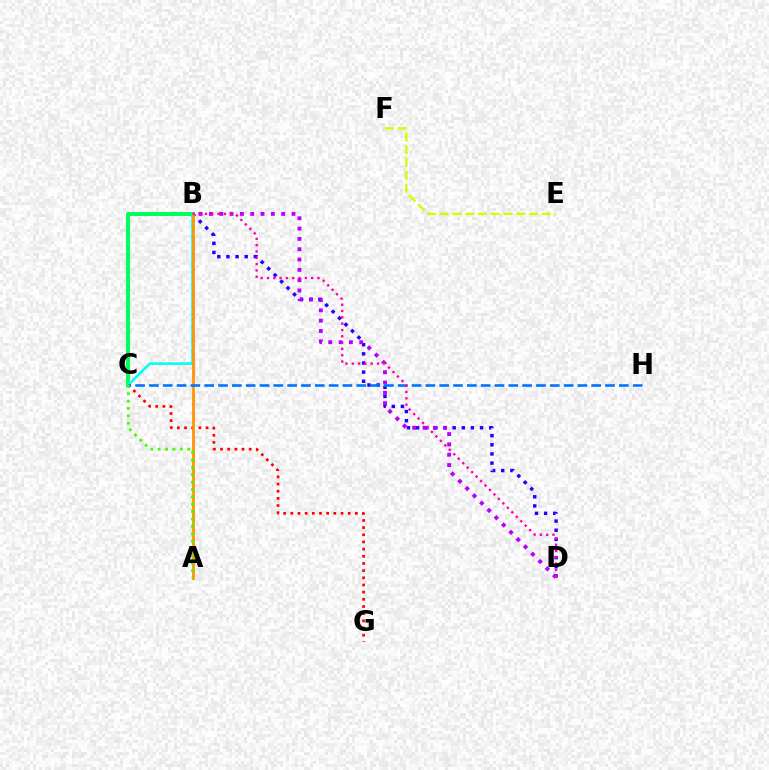{('B', 'C'): [{'color': '#00ff5c', 'line_style': 'solid', 'thickness': 2.9}, {'color': '#00fff6', 'line_style': 'solid', 'thickness': 1.87}], ('C', 'G'): [{'color': '#ff0000', 'line_style': 'dotted', 'thickness': 1.95}], ('E', 'F'): [{'color': '#d1ff00', 'line_style': 'dashed', 'thickness': 1.74}], ('B', 'D'): [{'color': '#2500ff', 'line_style': 'dotted', 'thickness': 2.48}, {'color': '#b900ff', 'line_style': 'dotted', 'thickness': 2.8}, {'color': '#ff00ac', 'line_style': 'dotted', 'thickness': 1.72}], ('A', 'B'): [{'color': '#ff9400', 'line_style': 'solid', 'thickness': 1.99}], ('C', 'H'): [{'color': '#0074ff', 'line_style': 'dashed', 'thickness': 1.88}], ('A', 'C'): [{'color': '#3dff00', 'line_style': 'dotted', 'thickness': 2.0}]}